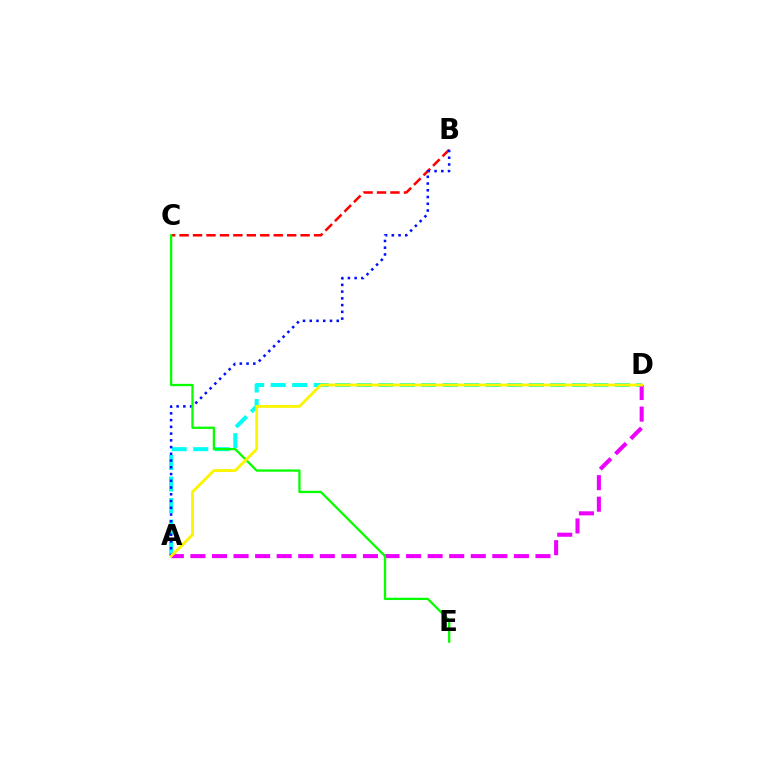{('B', 'C'): [{'color': '#ff0000', 'line_style': 'dashed', 'thickness': 1.83}], ('A', 'D'): [{'color': '#00fff6', 'line_style': 'dashed', 'thickness': 2.92}, {'color': '#ee00ff', 'line_style': 'dashed', 'thickness': 2.93}, {'color': '#fcf500', 'line_style': 'solid', 'thickness': 2.06}], ('A', 'B'): [{'color': '#0010ff', 'line_style': 'dotted', 'thickness': 1.83}], ('C', 'E'): [{'color': '#08ff00', 'line_style': 'solid', 'thickness': 1.65}]}